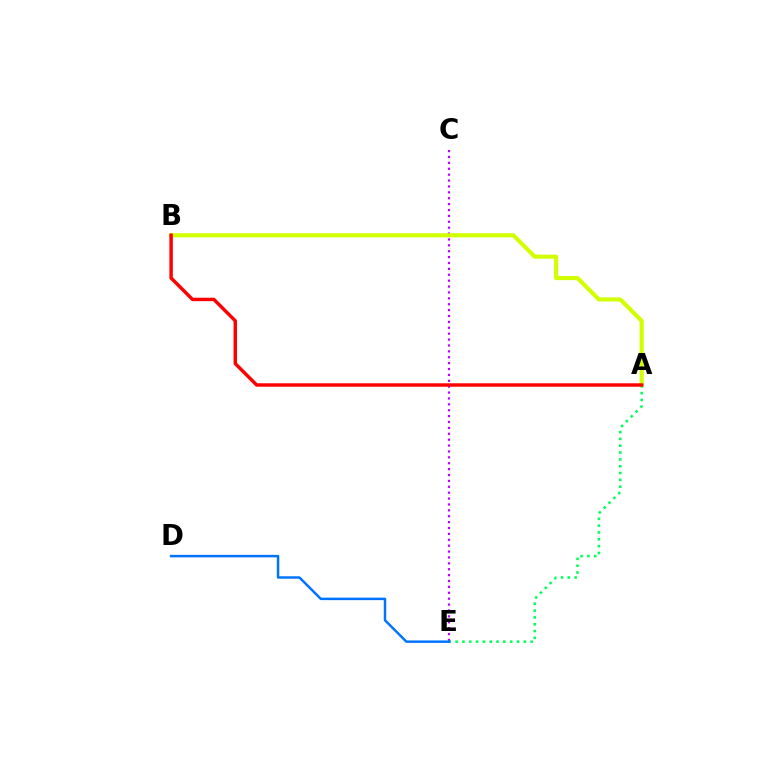{('C', 'E'): [{'color': '#b900ff', 'line_style': 'dotted', 'thickness': 1.6}], ('A', 'B'): [{'color': '#d1ff00', 'line_style': 'solid', 'thickness': 2.97}, {'color': '#ff0000', 'line_style': 'solid', 'thickness': 2.48}], ('A', 'E'): [{'color': '#00ff5c', 'line_style': 'dotted', 'thickness': 1.86}], ('D', 'E'): [{'color': '#0074ff', 'line_style': 'solid', 'thickness': 1.79}]}